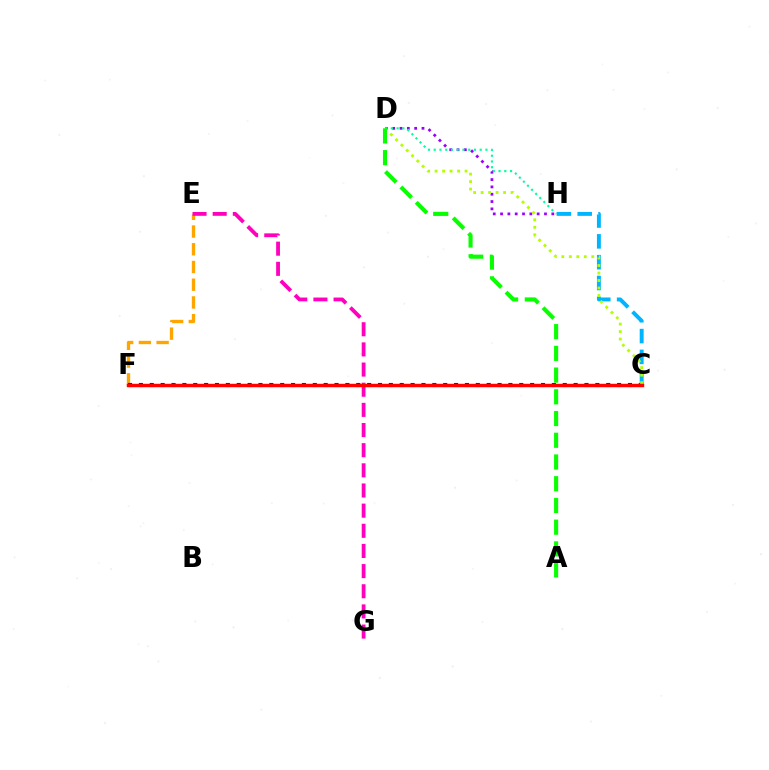{('E', 'F'): [{'color': '#ffa500', 'line_style': 'dashed', 'thickness': 2.41}], ('D', 'H'): [{'color': '#9b00ff', 'line_style': 'dotted', 'thickness': 1.99}, {'color': '#00ff9d', 'line_style': 'dotted', 'thickness': 1.56}], ('C', 'F'): [{'color': '#0010ff', 'line_style': 'dotted', 'thickness': 2.95}, {'color': '#ff0000', 'line_style': 'solid', 'thickness': 2.47}], ('C', 'H'): [{'color': '#00b5ff', 'line_style': 'dashed', 'thickness': 2.83}], ('E', 'G'): [{'color': '#ff00bd', 'line_style': 'dashed', 'thickness': 2.74}], ('C', 'D'): [{'color': '#b3ff00', 'line_style': 'dotted', 'thickness': 2.03}], ('A', 'D'): [{'color': '#08ff00', 'line_style': 'dashed', 'thickness': 2.95}]}